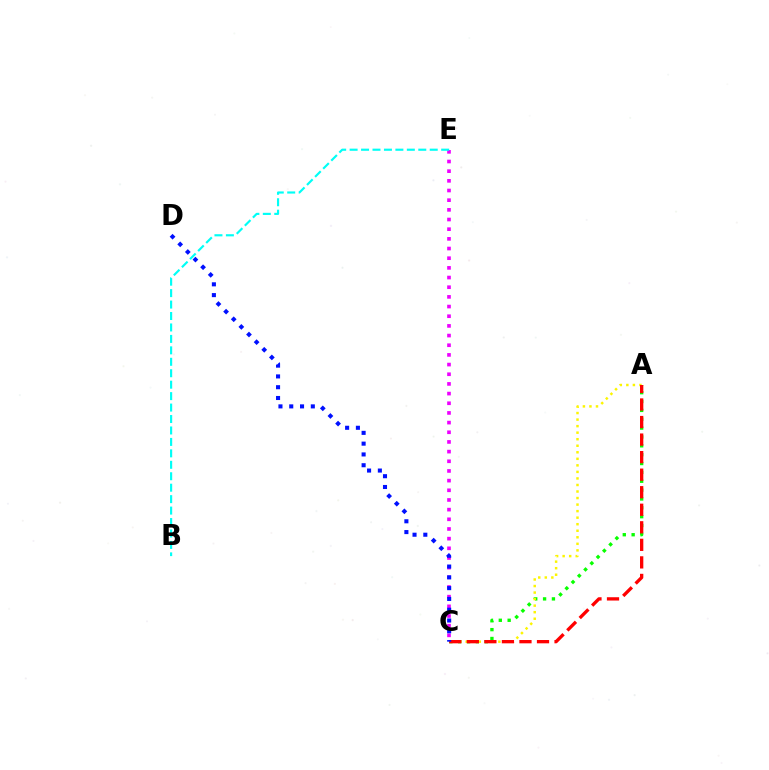{('A', 'C'): [{'color': '#08ff00', 'line_style': 'dotted', 'thickness': 2.41}, {'color': '#fcf500', 'line_style': 'dotted', 'thickness': 1.78}, {'color': '#ff0000', 'line_style': 'dashed', 'thickness': 2.38}], ('C', 'E'): [{'color': '#ee00ff', 'line_style': 'dotted', 'thickness': 2.63}], ('B', 'E'): [{'color': '#00fff6', 'line_style': 'dashed', 'thickness': 1.55}], ('C', 'D'): [{'color': '#0010ff', 'line_style': 'dotted', 'thickness': 2.93}]}